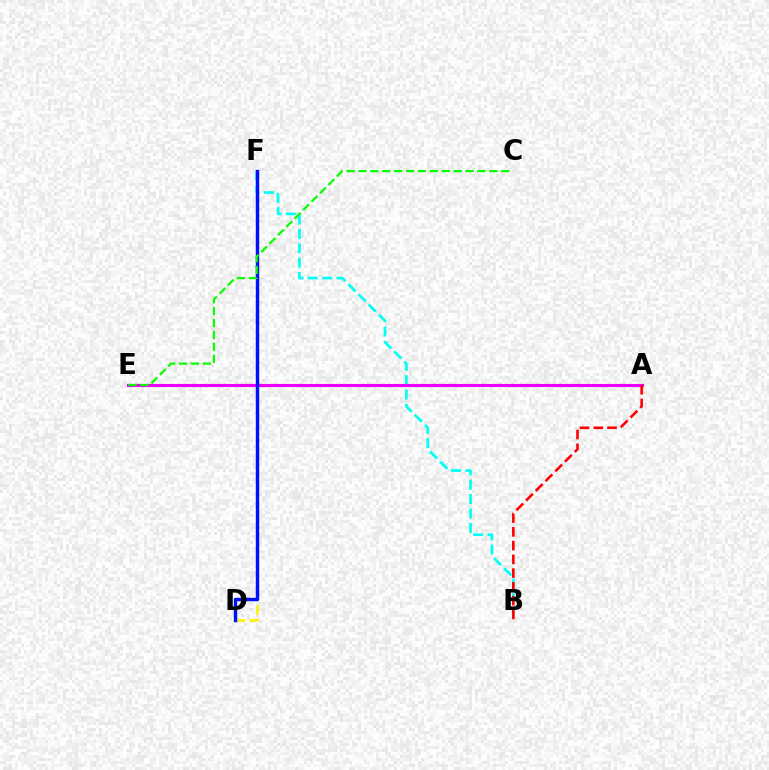{('D', 'F'): [{'color': '#fcf500', 'line_style': 'dashed', 'thickness': 1.88}, {'color': '#0010ff', 'line_style': 'solid', 'thickness': 2.46}], ('B', 'F'): [{'color': '#00fff6', 'line_style': 'dashed', 'thickness': 1.95}], ('A', 'E'): [{'color': '#ee00ff', 'line_style': 'solid', 'thickness': 2.26}], ('A', 'B'): [{'color': '#ff0000', 'line_style': 'dashed', 'thickness': 1.87}], ('C', 'E'): [{'color': '#08ff00', 'line_style': 'dashed', 'thickness': 1.62}]}